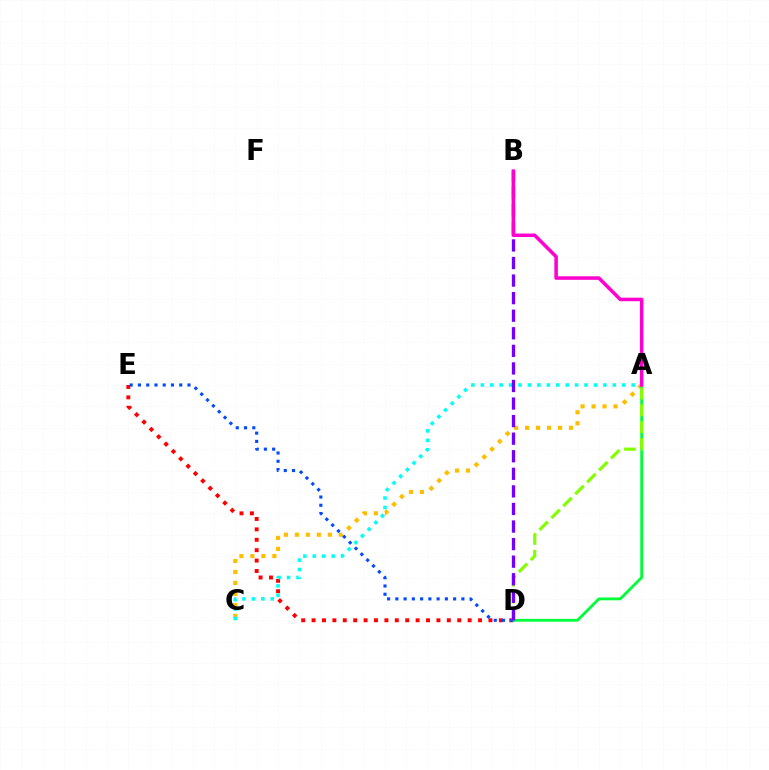{('D', 'E'): [{'color': '#ff0000', 'line_style': 'dotted', 'thickness': 2.83}, {'color': '#004bff', 'line_style': 'dotted', 'thickness': 2.24}], ('A', 'C'): [{'color': '#ffbd00', 'line_style': 'dotted', 'thickness': 2.98}, {'color': '#00fff6', 'line_style': 'dotted', 'thickness': 2.56}], ('A', 'D'): [{'color': '#00ff39', 'line_style': 'solid', 'thickness': 2.03}, {'color': '#84ff00', 'line_style': 'dashed', 'thickness': 2.29}], ('B', 'D'): [{'color': '#7200ff', 'line_style': 'dashed', 'thickness': 2.39}], ('A', 'B'): [{'color': '#ff00cf', 'line_style': 'solid', 'thickness': 2.53}]}